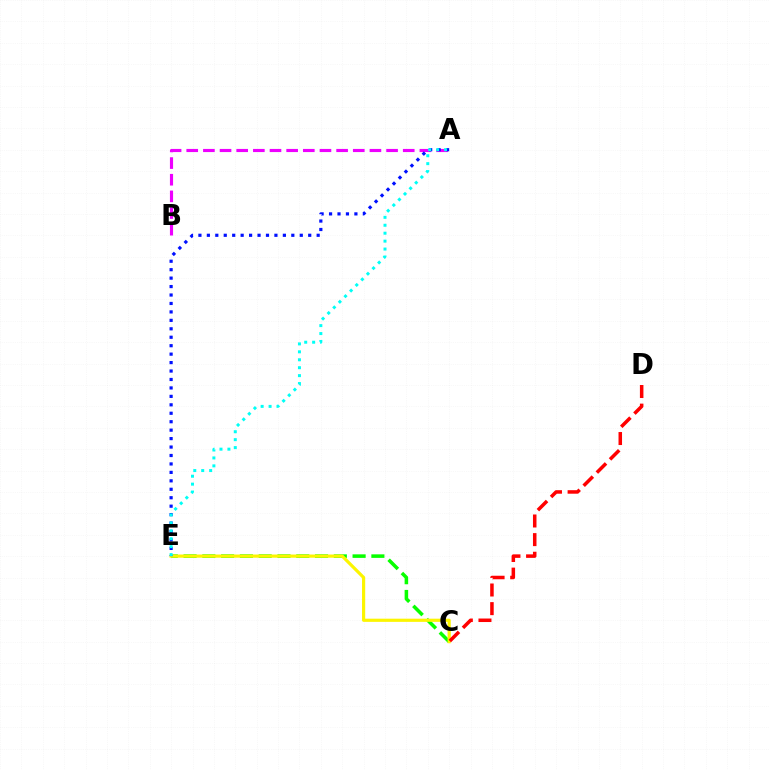{('C', 'E'): [{'color': '#08ff00', 'line_style': 'dashed', 'thickness': 2.55}, {'color': '#fcf500', 'line_style': 'solid', 'thickness': 2.29}], ('A', 'B'): [{'color': '#ee00ff', 'line_style': 'dashed', 'thickness': 2.26}], ('C', 'D'): [{'color': '#ff0000', 'line_style': 'dashed', 'thickness': 2.53}], ('A', 'E'): [{'color': '#0010ff', 'line_style': 'dotted', 'thickness': 2.29}, {'color': '#00fff6', 'line_style': 'dotted', 'thickness': 2.16}]}